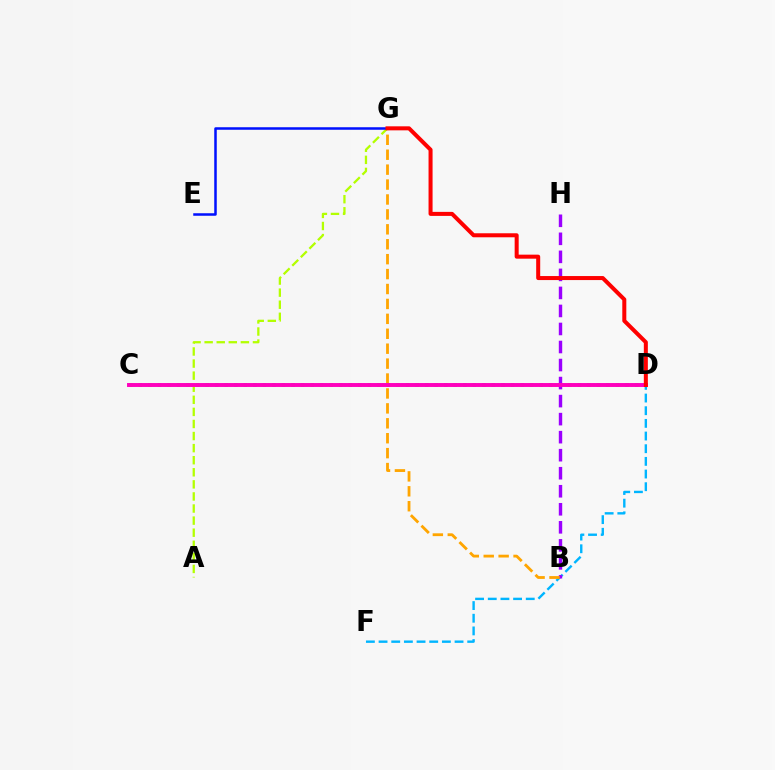{('A', 'G'): [{'color': '#b3ff00', 'line_style': 'dashed', 'thickness': 1.64}], ('D', 'F'): [{'color': '#00b5ff', 'line_style': 'dashed', 'thickness': 1.72}], ('C', 'D'): [{'color': '#00ff9d', 'line_style': 'dotted', 'thickness': 1.73}, {'color': '#08ff00', 'line_style': 'dotted', 'thickness': 2.59}, {'color': '#ff00bd', 'line_style': 'solid', 'thickness': 2.82}], ('B', 'H'): [{'color': '#9b00ff', 'line_style': 'dashed', 'thickness': 2.45}], ('B', 'G'): [{'color': '#ffa500', 'line_style': 'dashed', 'thickness': 2.03}], ('E', 'G'): [{'color': '#0010ff', 'line_style': 'solid', 'thickness': 1.81}], ('D', 'G'): [{'color': '#ff0000', 'line_style': 'solid', 'thickness': 2.89}]}